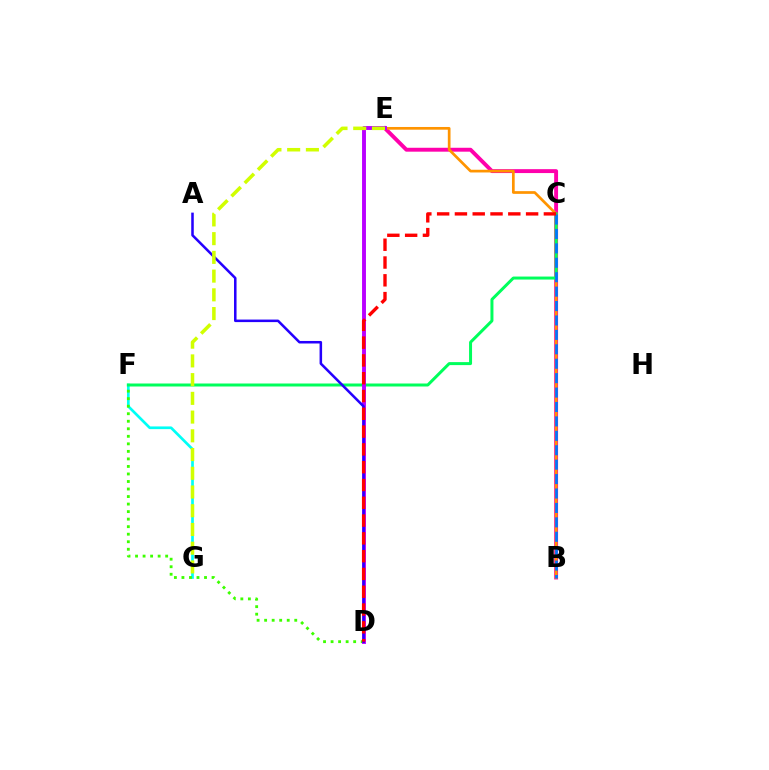{('F', 'G'): [{'color': '#00fff6', 'line_style': 'solid', 'thickness': 1.94}], ('B', 'E'): [{'color': '#ff00ac', 'line_style': 'solid', 'thickness': 2.81}, {'color': '#ff9400', 'line_style': 'solid', 'thickness': 1.95}], ('D', 'F'): [{'color': '#3dff00', 'line_style': 'dotted', 'thickness': 2.05}], ('C', 'F'): [{'color': '#00ff5c', 'line_style': 'solid', 'thickness': 2.15}], ('D', 'E'): [{'color': '#b900ff', 'line_style': 'solid', 'thickness': 2.81}], ('A', 'D'): [{'color': '#2500ff', 'line_style': 'solid', 'thickness': 1.82}], ('B', 'C'): [{'color': '#0074ff', 'line_style': 'dashed', 'thickness': 1.96}], ('E', 'G'): [{'color': '#d1ff00', 'line_style': 'dashed', 'thickness': 2.54}], ('C', 'D'): [{'color': '#ff0000', 'line_style': 'dashed', 'thickness': 2.42}]}